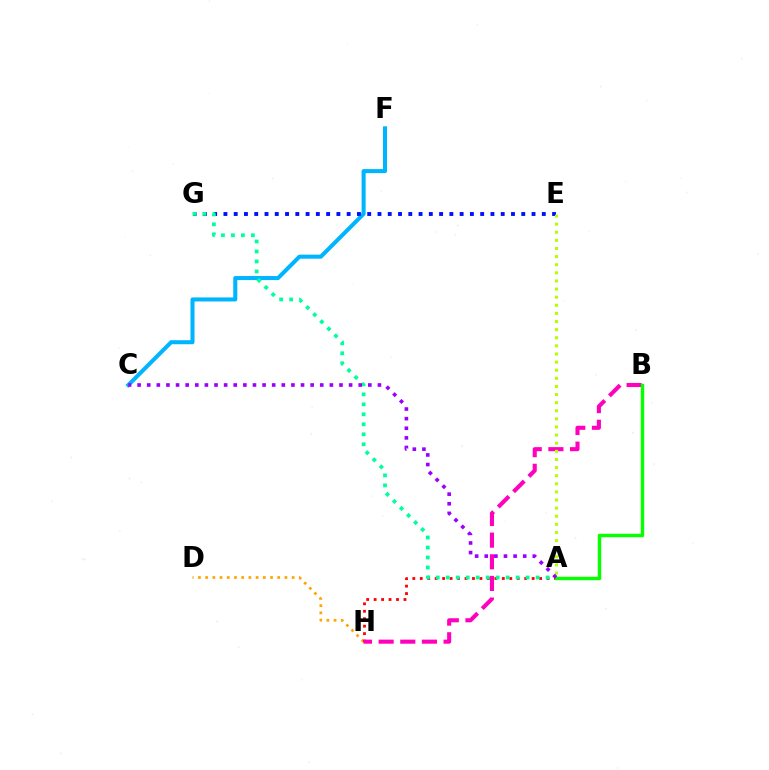{('D', 'H'): [{'color': '#ffa500', 'line_style': 'dotted', 'thickness': 1.96}], ('C', 'F'): [{'color': '#00b5ff', 'line_style': 'solid', 'thickness': 2.91}], ('E', 'G'): [{'color': '#0010ff', 'line_style': 'dotted', 'thickness': 2.79}], ('A', 'H'): [{'color': '#ff0000', 'line_style': 'dotted', 'thickness': 2.03}], ('A', 'G'): [{'color': '#00ff9d', 'line_style': 'dotted', 'thickness': 2.71}], ('B', 'H'): [{'color': '#ff00bd', 'line_style': 'dashed', 'thickness': 2.94}], ('A', 'B'): [{'color': '#08ff00', 'line_style': 'solid', 'thickness': 2.47}], ('A', 'E'): [{'color': '#b3ff00', 'line_style': 'dotted', 'thickness': 2.2}], ('A', 'C'): [{'color': '#9b00ff', 'line_style': 'dotted', 'thickness': 2.61}]}